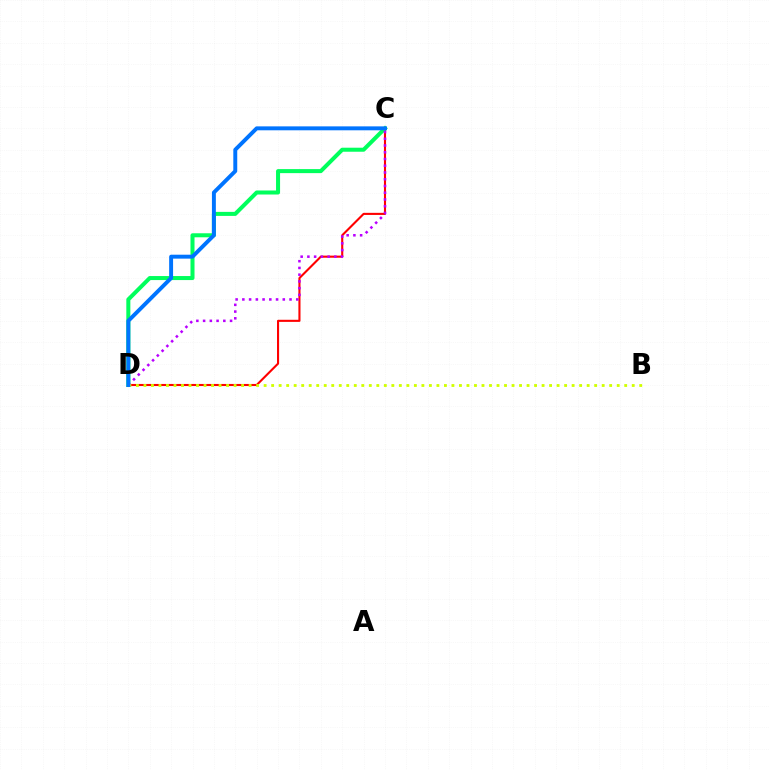{('C', 'D'): [{'color': '#ff0000', 'line_style': 'solid', 'thickness': 1.51}, {'color': '#00ff5c', 'line_style': 'solid', 'thickness': 2.9}, {'color': '#b900ff', 'line_style': 'dotted', 'thickness': 1.83}, {'color': '#0074ff', 'line_style': 'solid', 'thickness': 2.83}], ('B', 'D'): [{'color': '#d1ff00', 'line_style': 'dotted', 'thickness': 2.04}]}